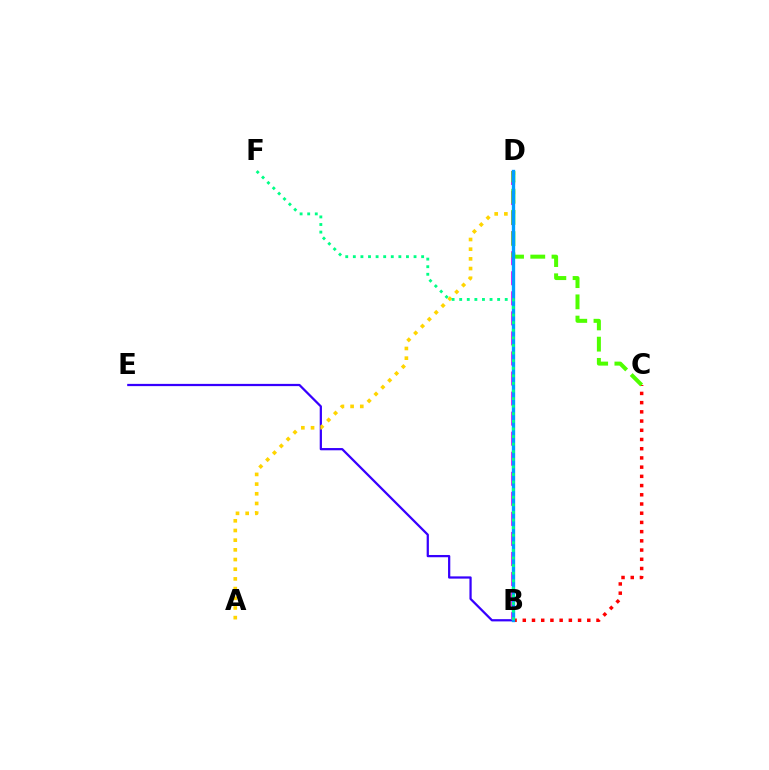{('B', 'C'): [{'color': '#ff0000', 'line_style': 'dotted', 'thickness': 2.5}], ('B', 'E'): [{'color': '#3700ff', 'line_style': 'solid', 'thickness': 1.62}], ('A', 'D'): [{'color': '#ffd500', 'line_style': 'dotted', 'thickness': 2.63}], ('B', 'D'): [{'color': '#ff00ed', 'line_style': 'dashed', 'thickness': 2.72}, {'color': '#009eff', 'line_style': 'solid', 'thickness': 2.41}], ('C', 'D'): [{'color': '#4fff00', 'line_style': 'dashed', 'thickness': 2.88}], ('B', 'F'): [{'color': '#00ff86', 'line_style': 'dotted', 'thickness': 2.06}]}